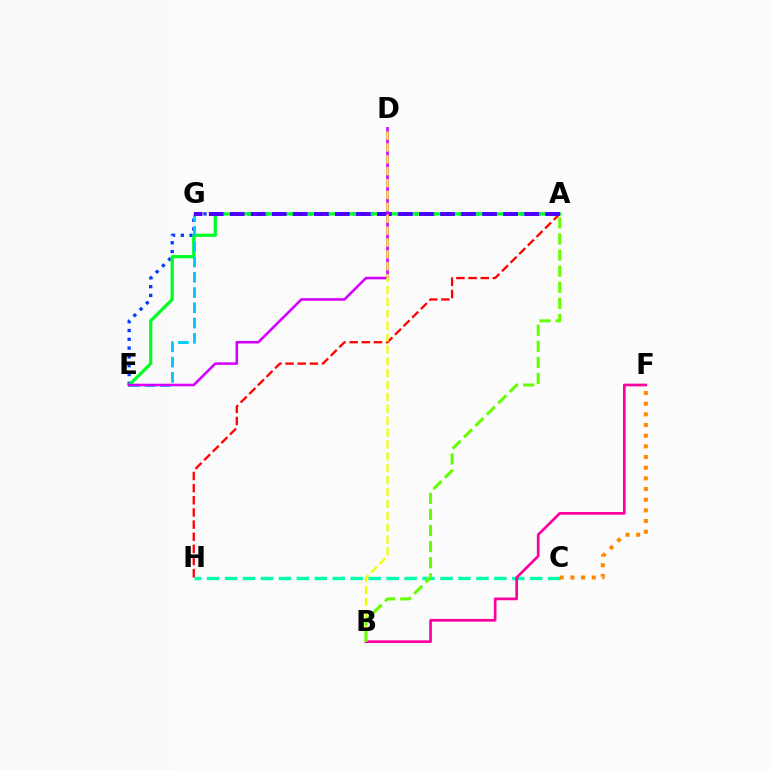{('C', 'H'): [{'color': '#00ffaf', 'line_style': 'dashed', 'thickness': 2.44}], ('A', 'E'): [{'color': '#003fff', 'line_style': 'dotted', 'thickness': 2.39}, {'color': '#00ff27', 'line_style': 'solid', 'thickness': 2.33}], ('C', 'F'): [{'color': '#ff8800', 'line_style': 'dotted', 'thickness': 2.9}], ('E', 'G'): [{'color': '#00c7ff', 'line_style': 'dashed', 'thickness': 2.07}], ('A', 'H'): [{'color': '#ff0000', 'line_style': 'dashed', 'thickness': 1.65}], ('A', 'G'): [{'color': '#4f00ff', 'line_style': 'dashed', 'thickness': 2.86}], ('D', 'E'): [{'color': '#d600ff', 'line_style': 'solid', 'thickness': 1.86}], ('B', 'F'): [{'color': '#ff00a0', 'line_style': 'solid', 'thickness': 1.94}], ('B', 'D'): [{'color': '#eeff00', 'line_style': 'dashed', 'thickness': 1.61}], ('A', 'B'): [{'color': '#66ff00', 'line_style': 'dashed', 'thickness': 2.19}]}